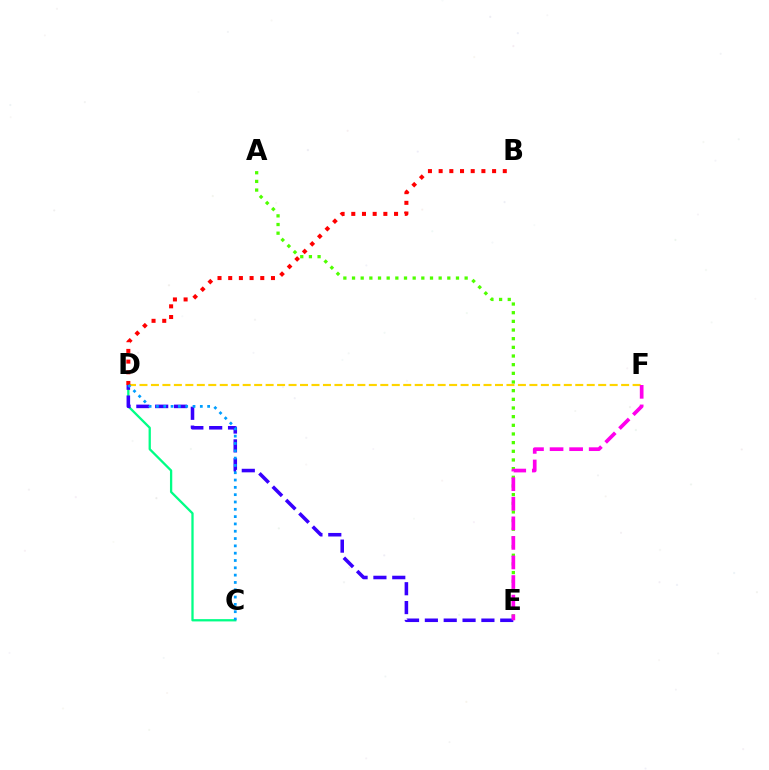{('C', 'D'): [{'color': '#00ff86', 'line_style': 'solid', 'thickness': 1.65}, {'color': '#009eff', 'line_style': 'dotted', 'thickness': 1.99}], ('A', 'E'): [{'color': '#4fff00', 'line_style': 'dotted', 'thickness': 2.35}], ('D', 'E'): [{'color': '#3700ff', 'line_style': 'dashed', 'thickness': 2.56}], ('D', 'F'): [{'color': '#ffd500', 'line_style': 'dashed', 'thickness': 1.56}], ('B', 'D'): [{'color': '#ff0000', 'line_style': 'dotted', 'thickness': 2.9}], ('E', 'F'): [{'color': '#ff00ed', 'line_style': 'dashed', 'thickness': 2.66}]}